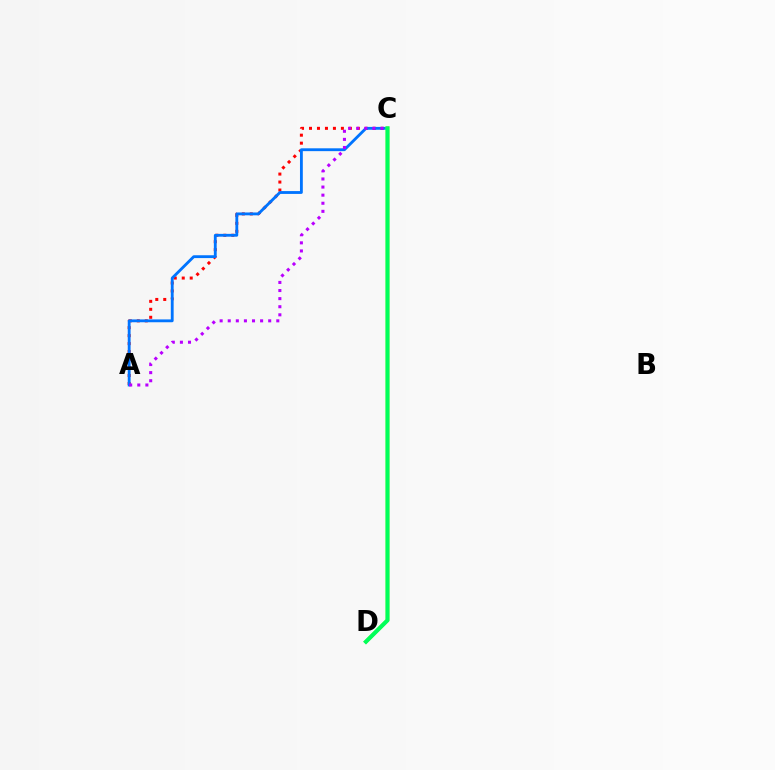{('A', 'C'): [{'color': '#ff0000', 'line_style': 'dotted', 'thickness': 2.17}, {'color': '#0074ff', 'line_style': 'solid', 'thickness': 2.04}, {'color': '#b900ff', 'line_style': 'dotted', 'thickness': 2.2}], ('C', 'D'): [{'color': '#d1ff00', 'line_style': 'solid', 'thickness': 2.56}, {'color': '#00ff5c', 'line_style': 'solid', 'thickness': 2.94}]}